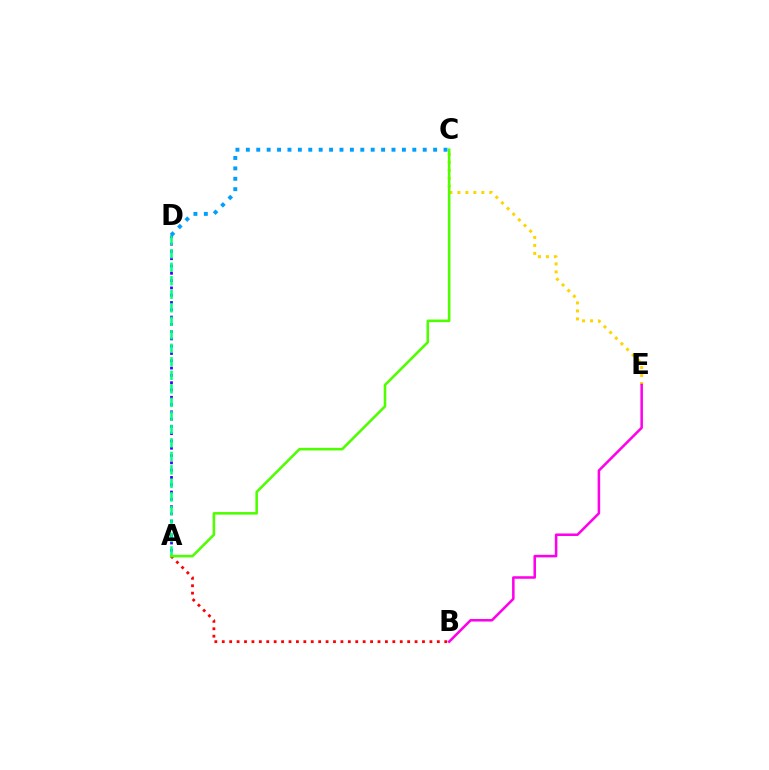{('A', 'B'): [{'color': '#ff0000', 'line_style': 'dotted', 'thickness': 2.01}], ('C', 'E'): [{'color': '#ffd500', 'line_style': 'dotted', 'thickness': 2.17}], ('A', 'D'): [{'color': '#3700ff', 'line_style': 'dotted', 'thickness': 1.98}, {'color': '#00ff86', 'line_style': 'dashed', 'thickness': 1.84}], ('C', 'D'): [{'color': '#009eff', 'line_style': 'dotted', 'thickness': 2.83}], ('A', 'C'): [{'color': '#4fff00', 'line_style': 'solid', 'thickness': 1.86}], ('B', 'E'): [{'color': '#ff00ed', 'line_style': 'solid', 'thickness': 1.83}]}